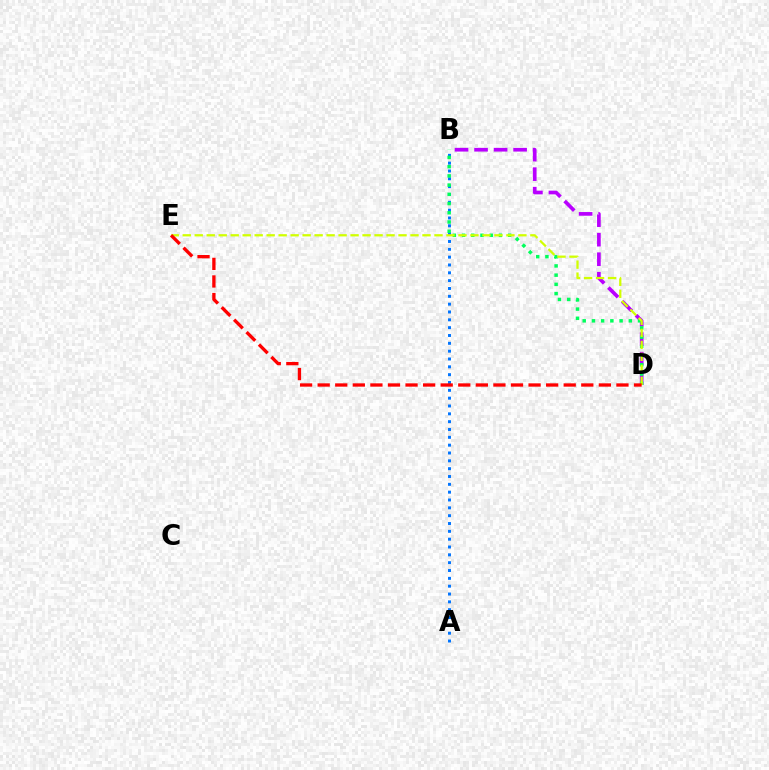{('B', 'D'): [{'color': '#b900ff', 'line_style': 'dashed', 'thickness': 2.65}, {'color': '#00ff5c', 'line_style': 'dotted', 'thickness': 2.51}], ('A', 'B'): [{'color': '#0074ff', 'line_style': 'dotted', 'thickness': 2.13}], ('D', 'E'): [{'color': '#d1ff00', 'line_style': 'dashed', 'thickness': 1.63}, {'color': '#ff0000', 'line_style': 'dashed', 'thickness': 2.39}]}